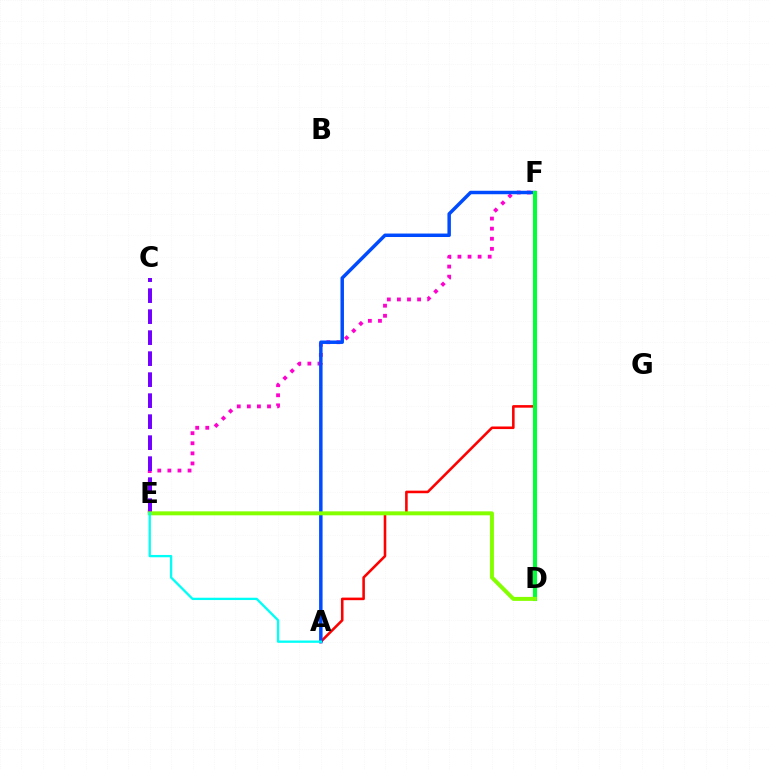{('E', 'F'): [{'color': '#ff00cf', 'line_style': 'dotted', 'thickness': 2.74}], ('D', 'F'): [{'color': '#ffbd00', 'line_style': 'dotted', 'thickness': 1.51}, {'color': '#00ff39', 'line_style': 'solid', 'thickness': 2.96}], ('A', 'F'): [{'color': '#ff0000', 'line_style': 'solid', 'thickness': 1.86}, {'color': '#004bff', 'line_style': 'solid', 'thickness': 2.5}], ('C', 'E'): [{'color': '#7200ff', 'line_style': 'dashed', 'thickness': 2.85}], ('D', 'E'): [{'color': '#84ff00', 'line_style': 'solid', 'thickness': 2.86}], ('A', 'E'): [{'color': '#00fff6', 'line_style': 'solid', 'thickness': 1.67}]}